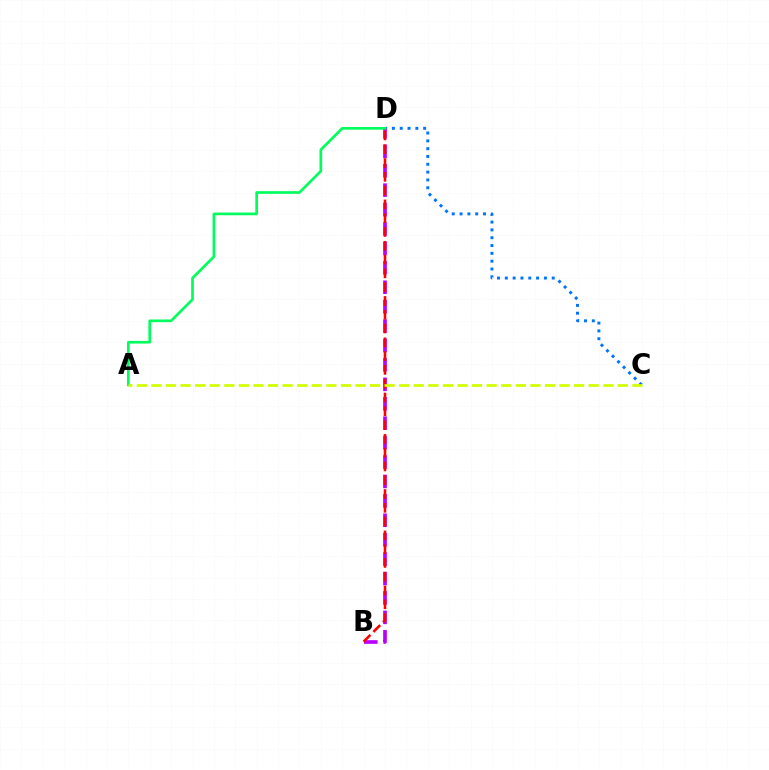{('C', 'D'): [{'color': '#0074ff', 'line_style': 'dotted', 'thickness': 2.12}], ('B', 'D'): [{'color': '#b900ff', 'line_style': 'dashed', 'thickness': 2.64}, {'color': '#ff0000', 'line_style': 'dashed', 'thickness': 1.87}], ('A', 'D'): [{'color': '#00ff5c', 'line_style': 'solid', 'thickness': 1.93}], ('A', 'C'): [{'color': '#d1ff00', 'line_style': 'dashed', 'thickness': 1.98}]}